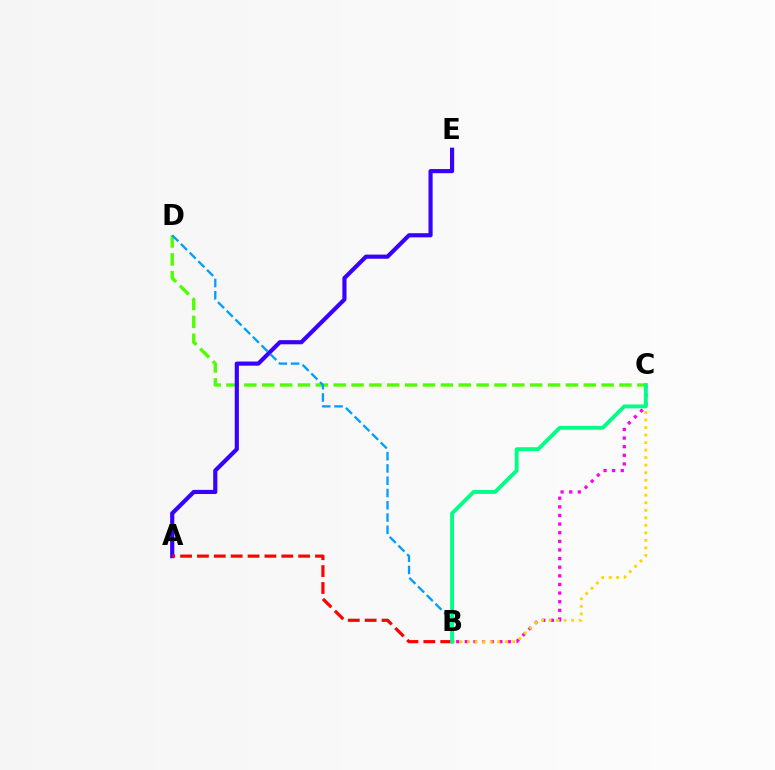{('C', 'D'): [{'color': '#4fff00', 'line_style': 'dashed', 'thickness': 2.43}], ('B', 'C'): [{'color': '#ff00ed', 'line_style': 'dotted', 'thickness': 2.34}, {'color': '#ffd500', 'line_style': 'dotted', 'thickness': 2.04}, {'color': '#00ff86', 'line_style': 'solid', 'thickness': 2.79}], ('A', 'E'): [{'color': '#3700ff', 'line_style': 'solid', 'thickness': 2.98}], ('B', 'D'): [{'color': '#009eff', 'line_style': 'dashed', 'thickness': 1.67}], ('A', 'B'): [{'color': '#ff0000', 'line_style': 'dashed', 'thickness': 2.29}]}